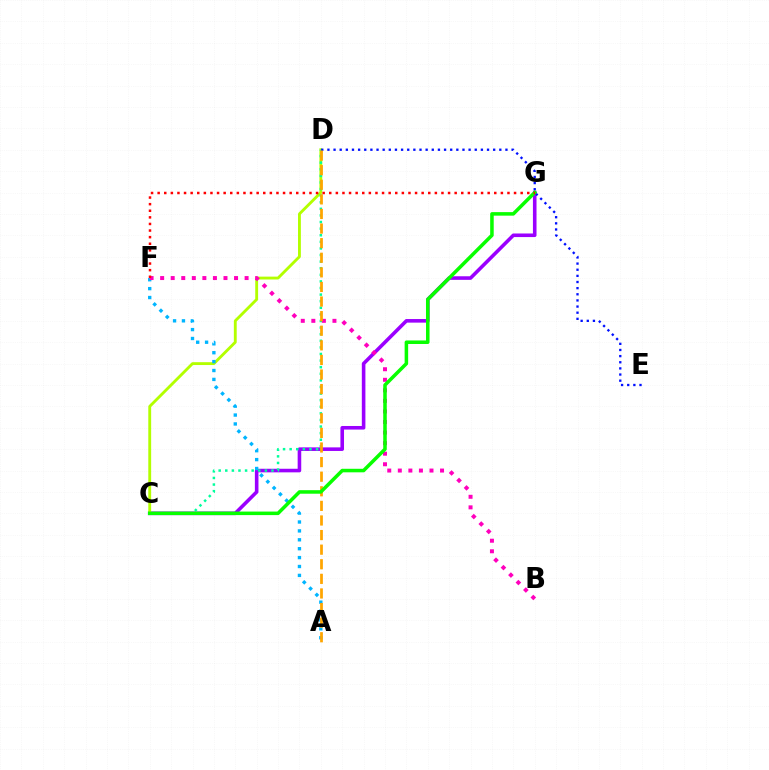{('C', 'G'): [{'color': '#9b00ff', 'line_style': 'solid', 'thickness': 2.58}, {'color': '#08ff00', 'line_style': 'solid', 'thickness': 2.54}], ('C', 'D'): [{'color': '#b3ff00', 'line_style': 'solid', 'thickness': 2.06}, {'color': '#00ff9d', 'line_style': 'dotted', 'thickness': 1.79}], ('A', 'F'): [{'color': '#00b5ff', 'line_style': 'dotted', 'thickness': 2.42}], ('B', 'F'): [{'color': '#ff00bd', 'line_style': 'dotted', 'thickness': 2.87}], ('D', 'E'): [{'color': '#0010ff', 'line_style': 'dotted', 'thickness': 1.67}], ('A', 'D'): [{'color': '#ffa500', 'line_style': 'dashed', 'thickness': 1.98}], ('F', 'G'): [{'color': '#ff0000', 'line_style': 'dotted', 'thickness': 1.79}]}